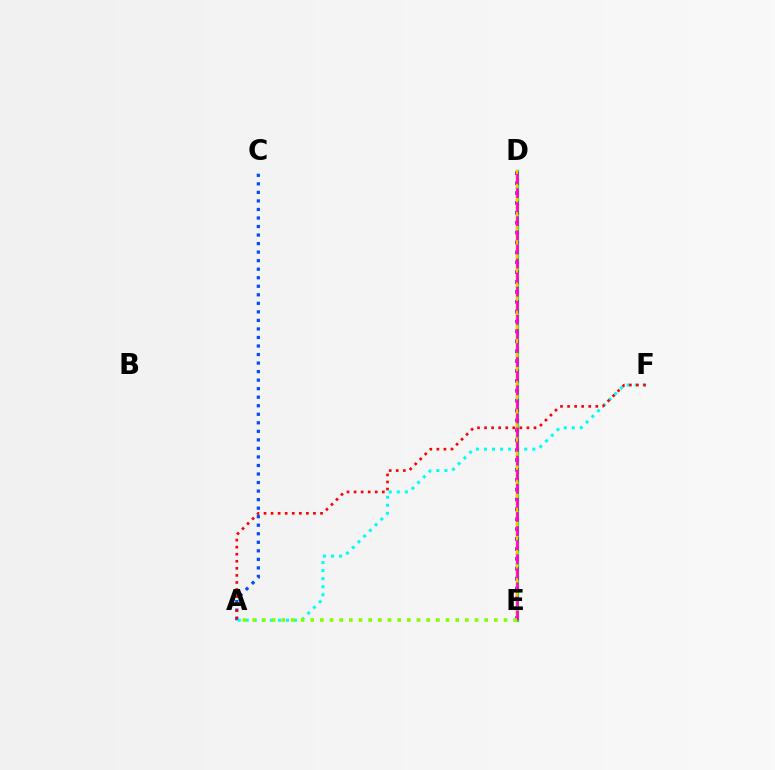{('D', 'E'): [{'color': '#00ff39', 'line_style': 'solid', 'thickness': 2.38}, {'color': '#7200ff', 'line_style': 'dotted', 'thickness': 2.69}, {'color': '#ffbd00', 'line_style': 'solid', 'thickness': 1.69}, {'color': '#ff00cf', 'line_style': 'dashed', 'thickness': 1.91}], ('A', 'C'): [{'color': '#004bff', 'line_style': 'dotted', 'thickness': 2.32}], ('A', 'F'): [{'color': '#00fff6', 'line_style': 'dotted', 'thickness': 2.19}, {'color': '#ff0000', 'line_style': 'dotted', 'thickness': 1.92}], ('A', 'E'): [{'color': '#84ff00', 'line_style': 'dotted', 'thickness': 2.63}]}